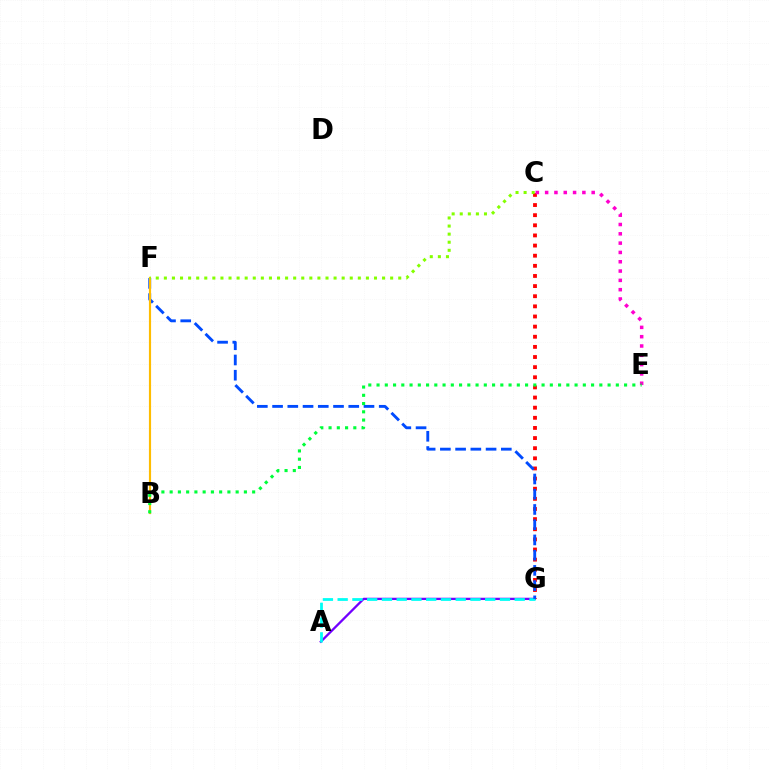{('A', 'G'): [{'color': '#7200ff', 'line_style': 'solid', 'thickness': 1.65}, {'color': '#00fff6', 'line_style': 'dashed', 'thickness': 2.0}], ('C', 'G'): [{'color': '#ff0000', 'line_style': 'dotted', 'thickness': 2.75}], ('F', 'G'): [{'color': '#004bff', 'line_style': 'dashed', 'thickness': 2.07}], ('C', 'E'): [{'color': '#ff00cf', 'line_style': 'dotted', 'thickness': 2.53}], ('B', 'F'): [{'color': '#ffbd00', 'line_style': 'solid', 'thickness': 1.55}], ('B', 'E'): [{'color': '#00ff39', 'line_style': 'dotted', 'thickness': 2.24}], ('C', 'F'): [{'color': '#84ff00', 'line_style': 'dotted', 'thickness': 2.2}]}